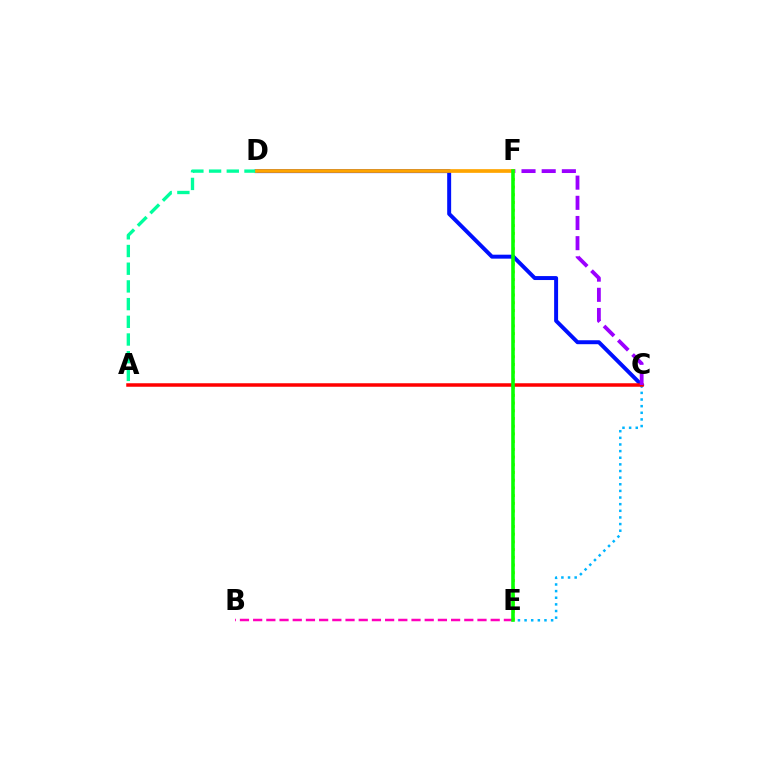{('E', 'F'): [{'color': '#b3ff00', 'line_style': 'dotted', 'thickness': 2.1}, {'color': '#08ff00', 'line_style': 'solid', 'thickness': 2.59}], ('C', 'D'): [{'color': '#0010ff', 'line_style': 'solid', 'thickness': 2.85}], ('B', 'E'): [{'color': '#ff00bd', 'line_style': 'dashed', 'thickness': 1.79}], ('C', 'E'): [{'color': '#00b5ff', 'line_style': 'dotted', 'thickness': 1.8}], ('A', 'C'): [{'color': '#ff0000', 'line_style': 'solid', 'thickness': 2.52}], ('A', 'D'): [{'color': '#00ff9d', 'line_style': 'dashed', 'thickness': 2.4}], ('C', 'F'): [{'color': '#9b00ff', 'line_style': 'dashed', 'thickness': 2.74}], ('D', 'F'): [{'color': '#ffa500', 'line_style': 'solid', 'thickness': 2.66}]}